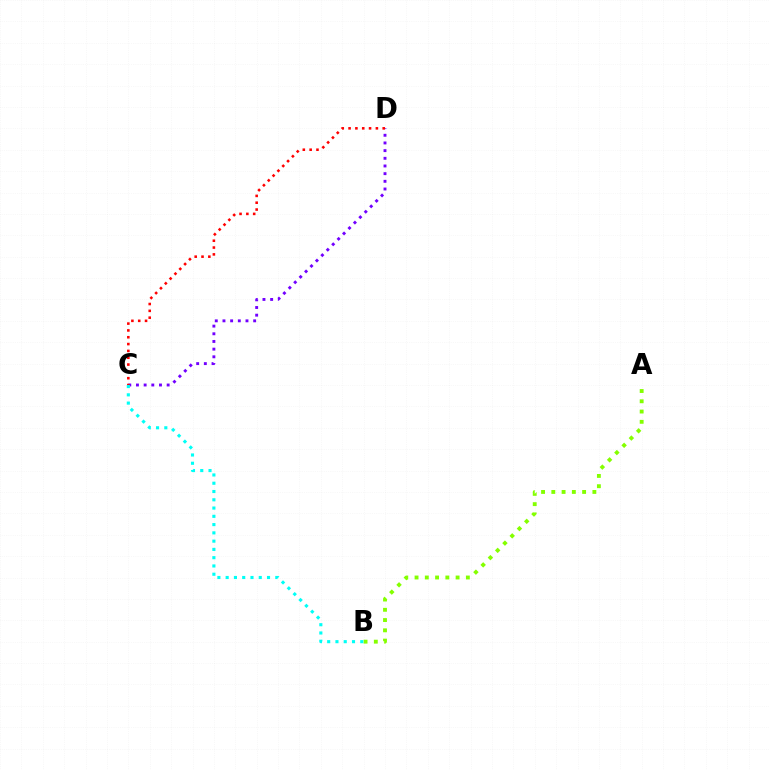{('C', 'D'): [{'color': '#7200ff', 'line_style': 'dotted', 'thickness': 2.09}, {'color': '#ff0000', 'line_style': 'dotted', 'thickness': 1.85}], ('A', 'B'): [{'color': '#84ff00', 'line_style': 'dotted', 'thickness': 2.79}], ('B', 'C'): [{'color': '#00fff6', 'line_style': 'dotted', 'thickness': 2.25}]}